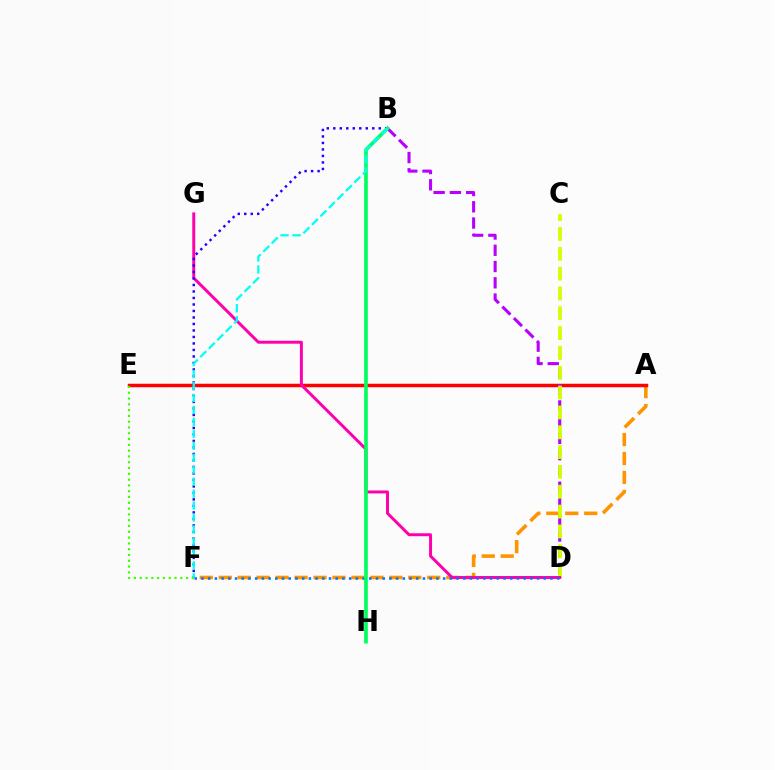{('A', 'F'): [{'color': '#ff9400', 'line_style': 'dashed', 'thickness': 2.58}], ('A', 'E'): [{'color': '#ff0000', 'line_style': 'solid', 'thickness': 2.52}], ('B', 'D'): [{'color': '#b900ff', 'line_style': 'dashed', 'thickness': 2.21}], ('C', 'D'): [{'color': '#d1ff00', 'line_style': 'dashed', 'thickness': 2.69}], ('D', 'G'): [{'color': '#ff00ac', 'line_style': 'solid', 'thickness': 2.13}], ('B', 'F'): [{'color': '#2500ff', 'line_style': 'dotted', 'thickness': 1.77}, {'color': '#00fff6', 'line_style': 'dashed', 'thickness': 1.62}], ('D', 'F'): [{'color': '#0074ff', 'line_style': 'dotted', 'thickness': 1.82}], ('E', 'F'): [{'color': '#3dff00', 'line_style': 'dotted', 'thickness': 1.57}], ('B', 'H'): [{'color': '#00ff5c', 'line_style': 'solid', 'thickness': 2.64}]}